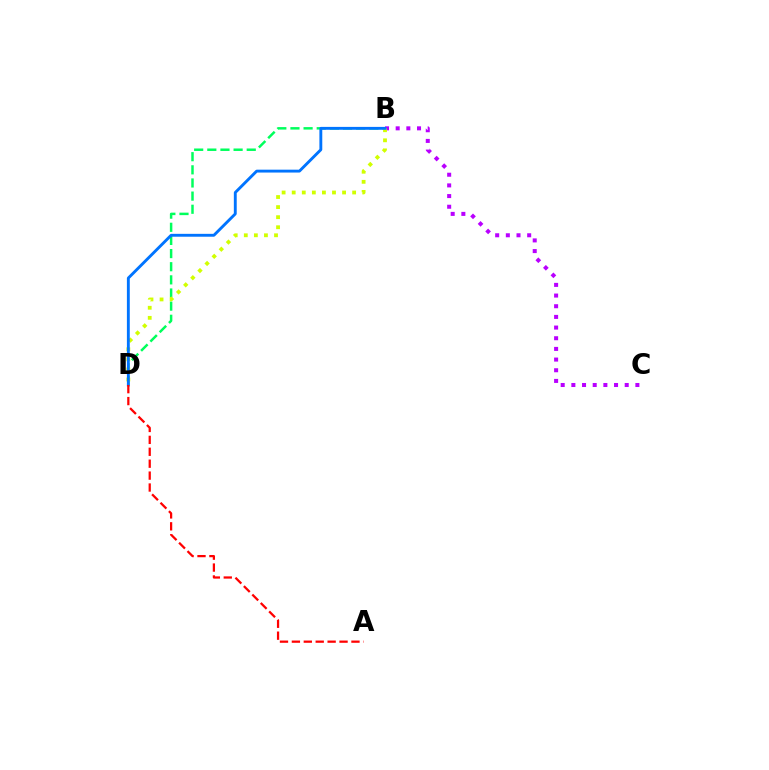{('B', 'C'): [{'color': '#b900ff', 'line_style': 'dotted', 'thickness': 2.9}], ('B', 'D'): [{'color': '#00ff5c', 'line_style': 'dashed', 'thickness': 1.79}, {'color': '#d1ff00', 'line_style': 'dotted', 'thickness': 2.74}, {'color': '#0074ff', 'line_style': 'solid', 'thickness': 2.07}], ('A', 'D'): [{'color': '#ff0000', 'line_style': 'dashed', 'thickness': 1.62}]}